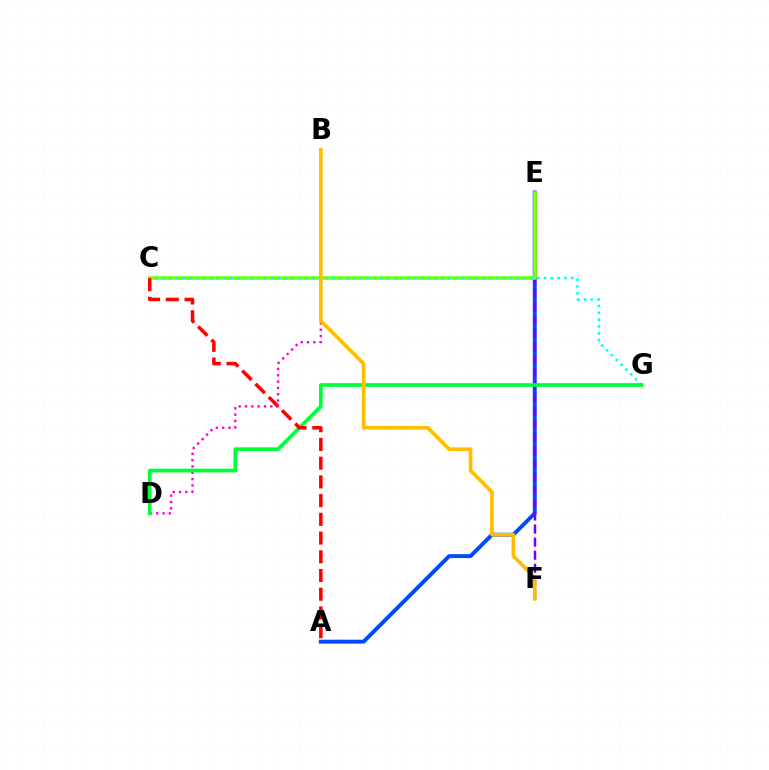{('A', 'E'): [{'color': '#004bff', 'line_style': 'solid', 'thickness': 2.83}], ('E', 'F'): [{'color': '#7200ff', 'line_style': 'dashed', 'thickness': 1.78}], ('B', 'D'): [{'color': '#ff00cf', 'line_style': 'dotted', 'thickness': 1.72}], ('C', 'E'): [{'color': '#84ff00', 'line_style': 'solid', 'thickness': 2.64}], ('C', 'G'): [{'color': '#00fff6', 'line_style': 'dotted', 'thickness': 1.85}], ('D', 'G'): [{'color': '#00ff39', 'line_style': 'solid', 'thickness': 2.67}], ('A', 'C'): [{'color': '#ff0000', 'line_style': 'dashed', 'thickness': 2.54}], ('B', 'F'): [{'color': '#ffbd00', 'line_style': 'solid', 'thickness': 2.62}]}